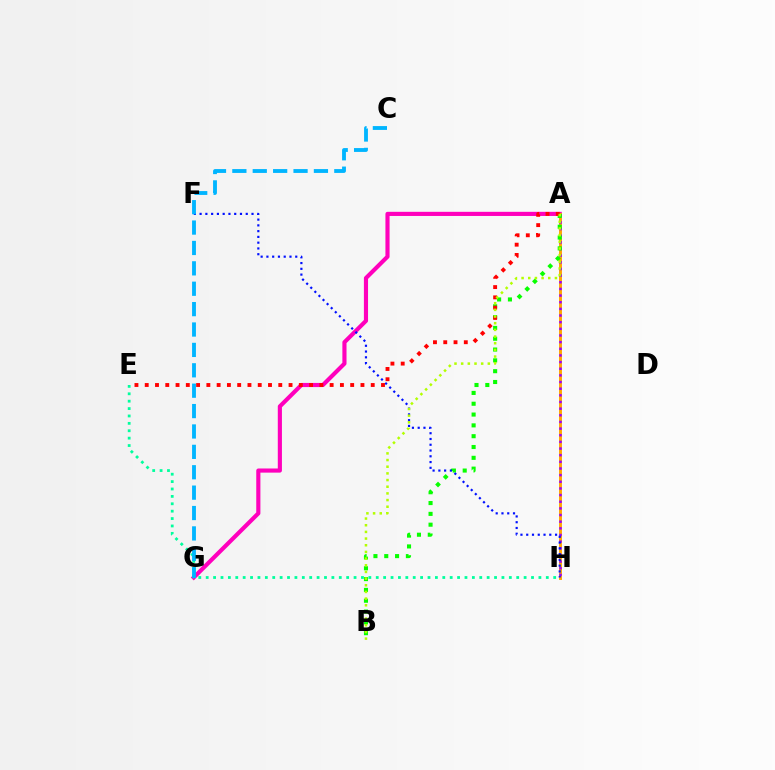{('A', 'G'): [{'color': '#ff00bd', 'line_style': 'solid', 'thickness': 2.98}], ('A', 'H'): [{'color': '#ffa500', 'line_style': 'solid', 'thickness': 2.1}, {'color': '#9b00ff', 'line_style': 'dotted', 'thickness': 1.81}], ('A', 'B'): [{'color': '#08ff00', 'line_style': 'dotted', 'thickness': 2.94}, {'color': '#b3ff00', 'line_style': 'dotted', 'thickness': 1.81}], ('F', 'H'): [{'color': '#0010ff', 'line_style': 'dotted', 'thickness': 1.57}], ('A', 'E'): [{'color': '#ff0000', 'line_style': 'dotted', 'thickness': 2.79}], ('E', 'H'): [{'color': '#00ff9d', 'line_style': 'dotted', 'thickness': 2.01}], ('C', 'G'): [{'color': '#00b5ff', 'line_style': 'dashed', 'thickness': 2.77}]}